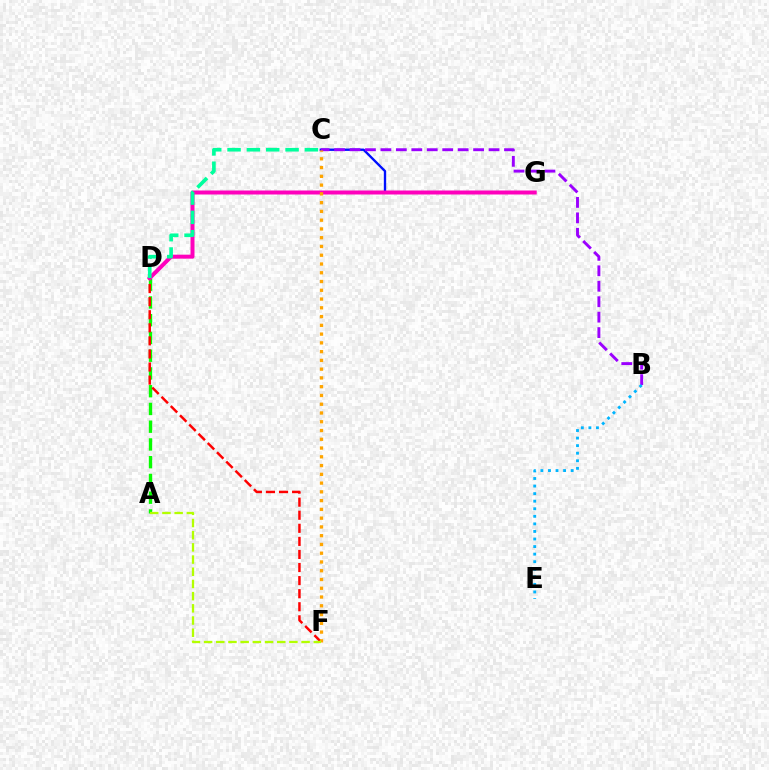{('C', 'G'): [{'color': '#0010ff', 'line_style': 'solid', 'thickness': 1.69}], ('A', 'D'): [{'color': '#08ff00', 'line_style': 'dashed', 'thickness': 2.41}], ('B', 'C'): [{'color': '#9b00ff', 'line_style': 'dashed', 'thickness': 2.1}], ('B', 'E'): [{'color': '#00b5ff', 'line_style': 'dotted', 'thickness': 2.05}], ('D', 'F'): [{'color': '#ff0000', 'line_style': 'dashed', 'thickness': 1.78}], ('D', 'G'): [{'color': '#ff00bd', 'line_style': 'solid', 'thickness': 2.87}], ('C', 'D'): [{'color': '#00ff9d', 'line_style': 'dashed', 'thickness': 2.63}], ('C', 'F'): [{'color': '#ffa500', 'line_style': 'dotted', 'thickness': 2.38}], ('A', 'F'): [{'color': '#b3ff00', 'line_style': 'dashed', 'thickness': 1.66}]}